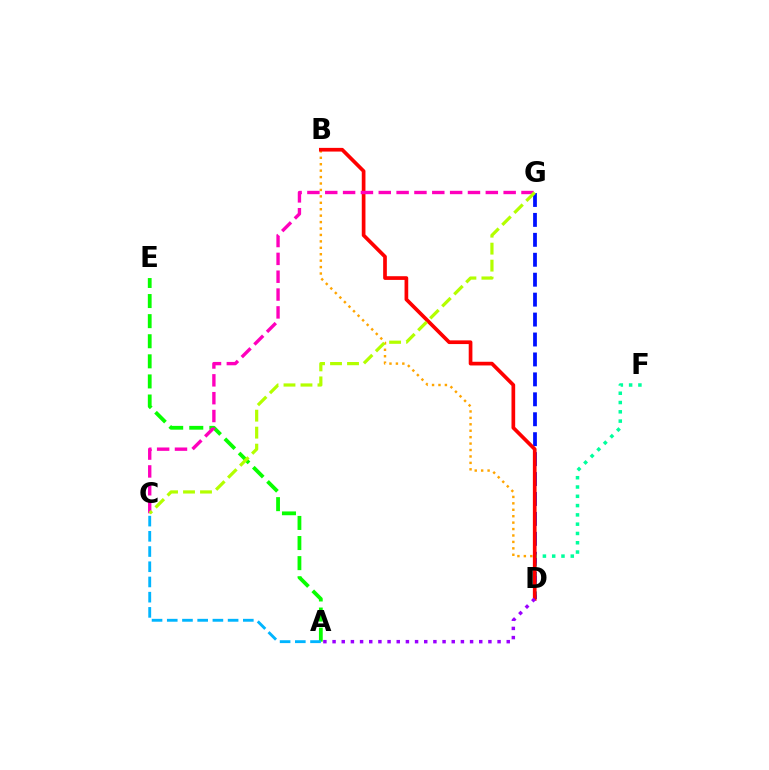{('A', 'E'): [{'color': '#08ff00', 'line_style': 'dashed', 'thickness': 2.73}], ('D', 'G'): [{'color': '#0010ff', 'line_style': 'dashed', 'thickness': 2.71}], ('B', 'D'): [{'color': '#ffa500', 'line_style': 'dotted', 'thickness': 1.75}, {'color': '#ff0000', 'line_style': 'solid', 'thickness': 2.66}], ('D', 'F'): [{'color': '#00ff9d', 'line_style': 'dotted', 'thickness': 2.52}], ('C', 'G'): [{'color': '#ff00bd', 'line_style': 'dashed', 'thickness': 2.42}, {'color': '#b3ff00', 'line_style': 'dashed', 'thickness': 2.31}], ('A', 'D'): [{'color': '#9b00ff', 'line_style': 'dotted', 'thickness': 2.49}], ('A', 'C'): [{'color': '#00b5ff', 'line_style': 'dashed', 'thickness': 2.07}]}